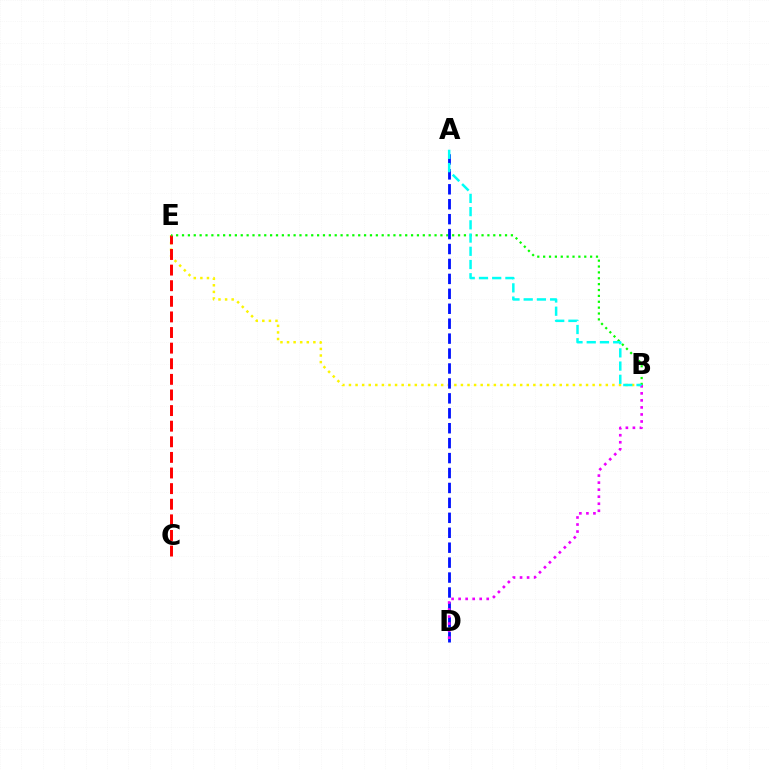{('B', 'E'): [{'color': '#fcf500', 'line_style': 'dotted', 'thickness': 1.79}, {'color': '#08ff00', 'line_style': 'dotted', 'thickness': 1.6}], ('C', 'E'): [{'color': '#ff0000', 'line_style': 'dashed', 'thickness': 2.12}], ('A', 'D'): [{'color': '#0010ff', 'line_style': 'dashed', 'thickness': 2.03}], ('B', 'D'): [{'color': '#ee00ff', 'line_style': 'dotted', 'thickness': 1.91}], ('A', 'B'): [{'color': '#00fff6', 'line_style': 'dashed', 'thickness': 1.8}]}